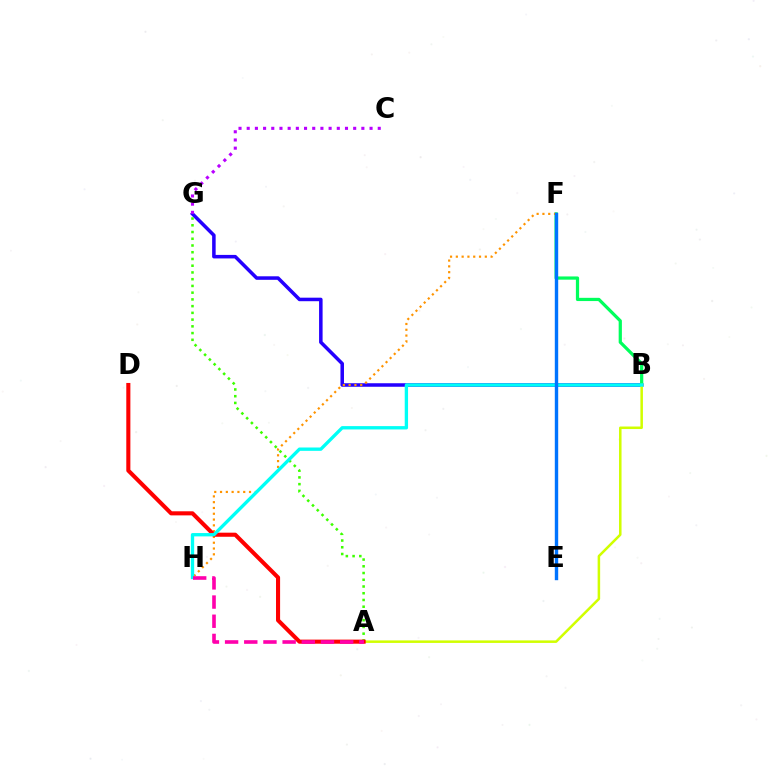{('B', 'G'): [{'color': '#2500ff', 'line_style': 'solid', 'thickness': 2.54}], ('A', 'G'): [{'color': '#3dff00', 'line_style': 'dotted', 'thickness': 1.83}], ('B', 'F'): [{'color': '#00ff5c', 'line_style': 'solid', 'thickness': 2.32}], ('F', 'H'): [{'color': '#ff9400', 'line_style': 'dotted', 'thickness': 1.57}], ('A', 'B'): [{'color': '#d1ff00', 'line_style': 'solid', 'thickness': 1.81}], ('A', 'D'): [{'color': '#ff0000', 'line_style': 'solid', 'thickness': 2.94}], ('B', 'H'): [{'color': '#00fff6', 'line_style': 'solid', 'thickness': 2.4}], ('E', 'F'): [{'color': '#0074ff', 'line_style': 'solid', 'thickness': 2.44}], ('C', 'G'): [{'color': '#b900ff', 'line_style': 'dotted', 'thickness': 2.23}], ('A', 'H'): [{'color': '#ff00ac', 'line_style': 'dashed', 'thickness': 2.61}]}